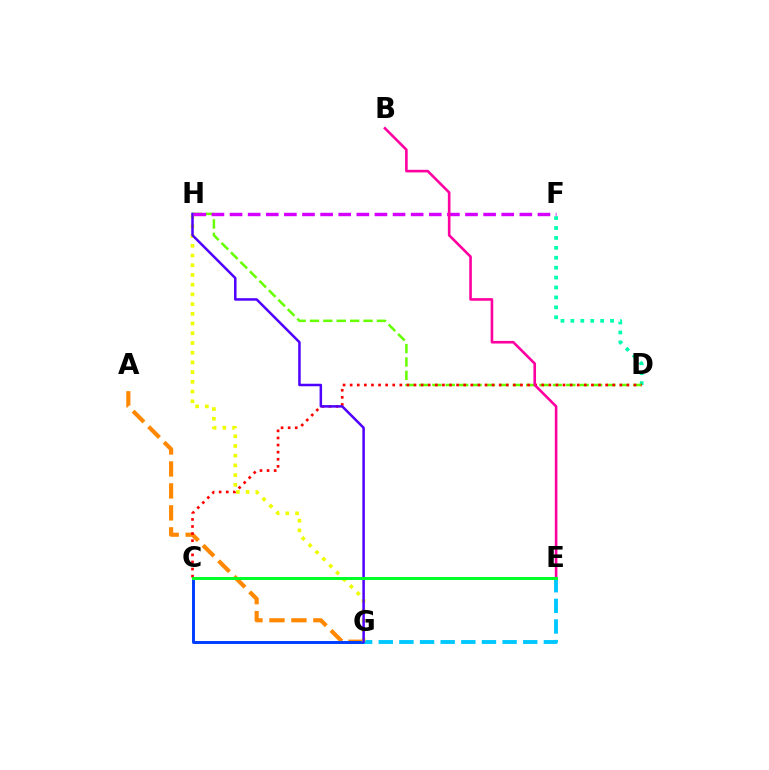{('A', 'G'): [{'color': '#ff8800', 'line_style': 'dashed', 'thickness': 2.98}], ('C', 'G'): [{'color': '#003fff', 'line_style': 'solid', 'thickness': 2.12}], ('E', 'G'): [{'color': '#00c7ff', 'line_style': 'dashed', 'thickness': 2.8}], ('D', 'F'): [{'color': '#00ffaf', 'line_style': 'dotted', 'thickness': 2.7}], ('D', 'H'): [{'color': '#66ff00', 'line_style': 'dashed', 'thickness': 1.82}], ('C', 'D'): [{'color': '#ff0000', 'line_style': 'dotted', 'thickness': 1.93}], ('G', 'H'): [{'color': '#eeff00', 'line_style': 'dotted', 'thickness': 2.64}, {'color': '#4f00ff', 'line_style': 'solid', 'thickness': 1.8}], ('F', 'H'): [{'color': '#d600ff', 'line_style': 'dashed', 'thickness': 2.46}], ('B', 'E'): [{'color': '#ff00a0', 'line_style': 'solid', 'thickness': 1.88}], ('C', 'E'): [{'color': '#00ff27', 'line_style': 'solid', 'thickness': 2.13}]}